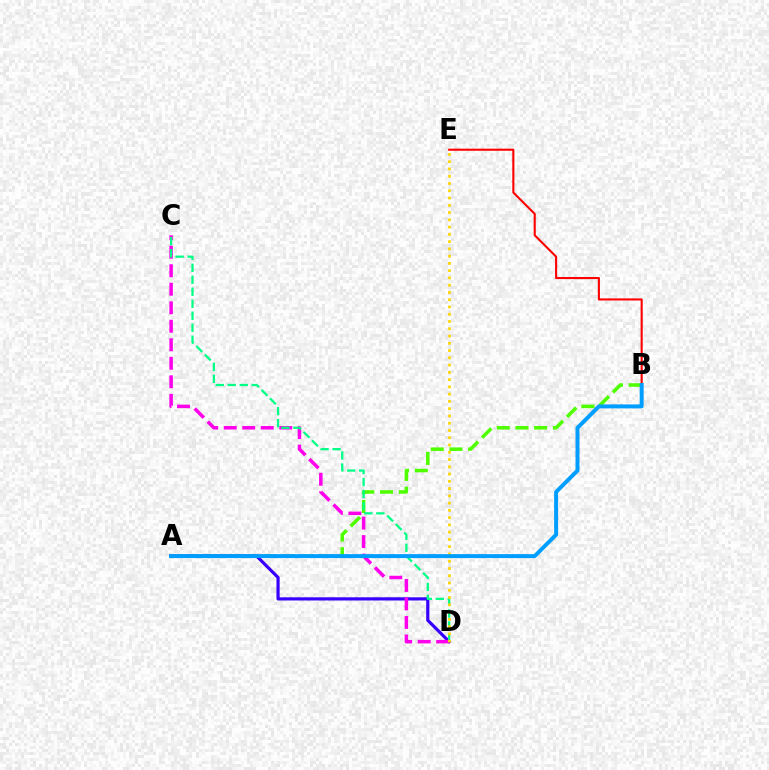{('A', 'B'): [{'color': '#4fff00', 'line_style': 'dashed', 'thickness': 2.54}, {'color': '#009eff', 'line_style': 'solid', 'thickness': 2.86}], ('B', 'E'): [{'color': '#ff0000', 'line_style': 'solid', 'thickness': 1.51}], ('A', 'D'): [{'color': '#3700ff', 'line_style': 'solid', 'thickness': 2.29}], ('C', 'D'): [{'color': '#ff00ed', 'line_style': 'dashed', 'thickness': 2.52}, {'color': '#00ff86', 'line_style': 'dashed', 'thickness': 1.63}], ('D', 'E'): [{'color': '#ffd500', 'line_style': 'dotted', 'thickness': 1.97}]}